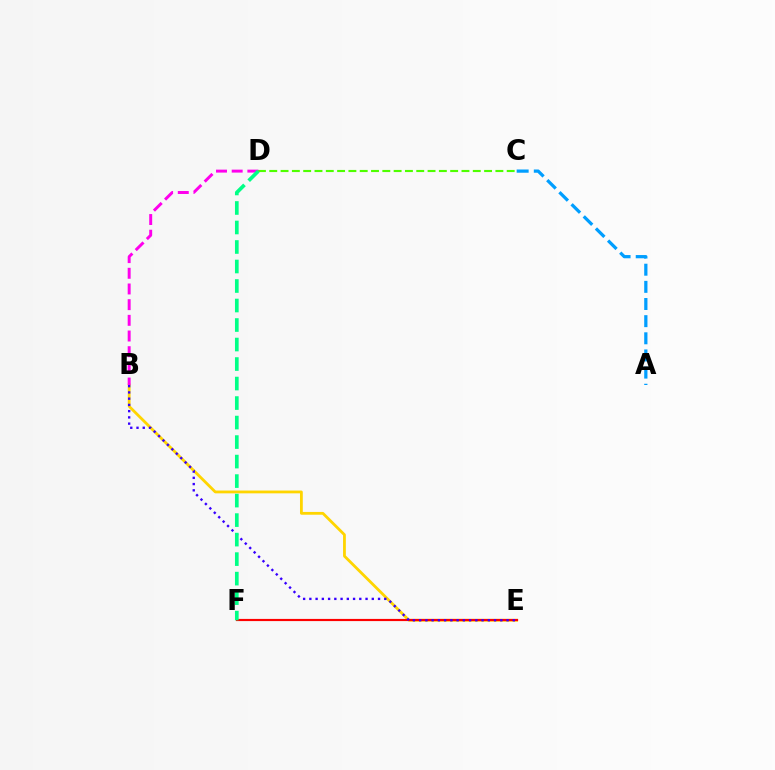{('C', 'D'): [{'color': '#4fff00', 'line_style': 'dashed', 'thickness': 1.54}], ('B', 'E'): [{'color': '#ffd500', 'line_style': 'solid', 'thickness': 2.01}, {'color': '#3700ff', 'line_style': 'dotted', 'thickness': 1.7}], ('E', 'F'): [{'color': '#ff0000', 'line_style': 'solid', 'thickness': 1.56}], ('B', 'D'): [{'color': '#ff00ed', 'line_style': 'dashed', 'thickness': 2.13}], ('A', 'C'): [{'color': '#009eff', 'line_style': 'dashed', 'thickness': 2.33}], ('D', 'F'): [{'color': '#00ff86', 'line_style': 'dashed', 'thickness': 2.65}]}